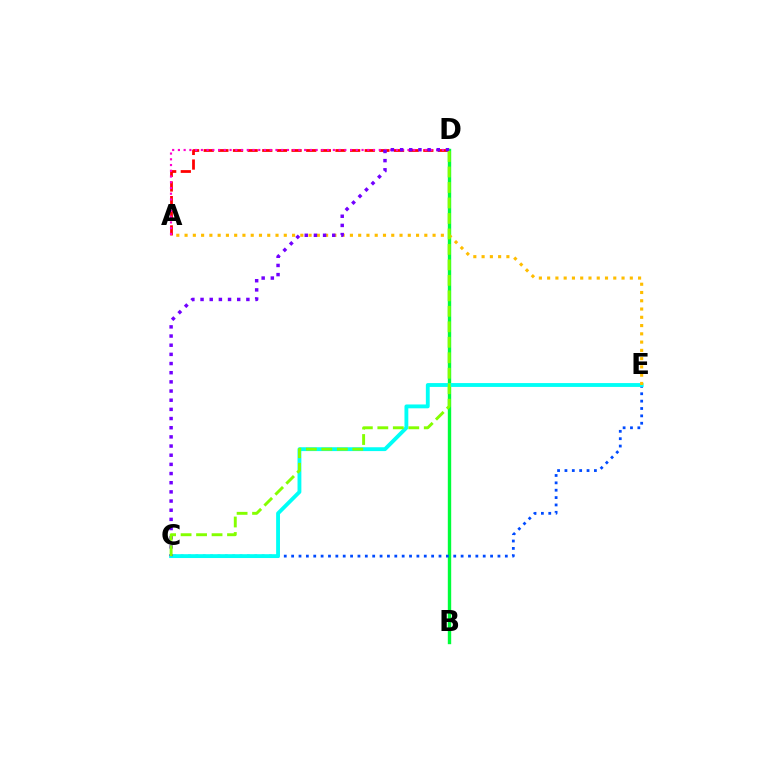{('B', 'D'): [{'color': '#00ff39', 'line_style': 'solid', 'thickness': 2.44}], ('C', 'E'): [{'color': '#004bff', 'line_style': 'dotted', 'thickness': 2.0}, {'color': '#00fff6', 'line_style': 'solid', 'thickness': 2.77}], ('A', 'D'): [{'color': '#ff0000', 'line_style': 'dashed', 'thickness': 1.99}, {'color': '#ff00cf', 'line_style': 'dotted', 'thickness': 1.56}], ('A', 'E'): [{'color': '#ffbd00', 'line_style': 'dotted', 'thickness': 2.25}], ('C', 'D'): [{'color': '#7200ff', 'line_style': 'dotted', 'thickness': 2.49}, {'color': '#84ff00', 'line_style': 'dashed', 'thickness': 2.1}]}